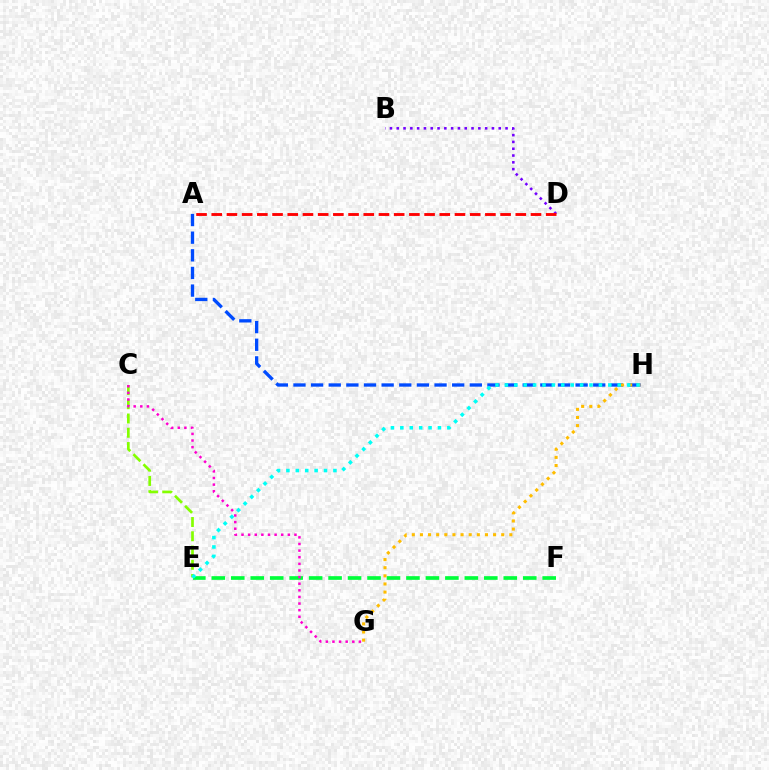{('B', 'D'): [{'color': '#7200ff', 'line_style': 'dotted', 'thickness': 1.85}], ('A', 'H'): [{'color': '#004bff', 'line_style': 'dashed', 'thickness': 2.4}], ('C', 'E'): [{'color': '#84ff00', 'line_style': 'dashed', 'thickness': 1.94}], ('E', 'F'): [{'color': '#00ff39', 'line_style': 'dashed', 'thickness': 2.64}], ('G', 'H'): [{'color': '#ffbd00', 'line_style': 'dotted', 'thickness': 2.21}], ('C', 'G'): [{'color': '#ff00cf', 'line_style': 'dotted', 'thickness': 1.8}], ('E', 'H'): [{'color': '#00fff6', 'line_style': 'dotted', 'thickness': 2.56}], ('A', 'D'): [{'color': '#ff0000', 'line_style': 'dashed', 'thickness': 2.07}]}